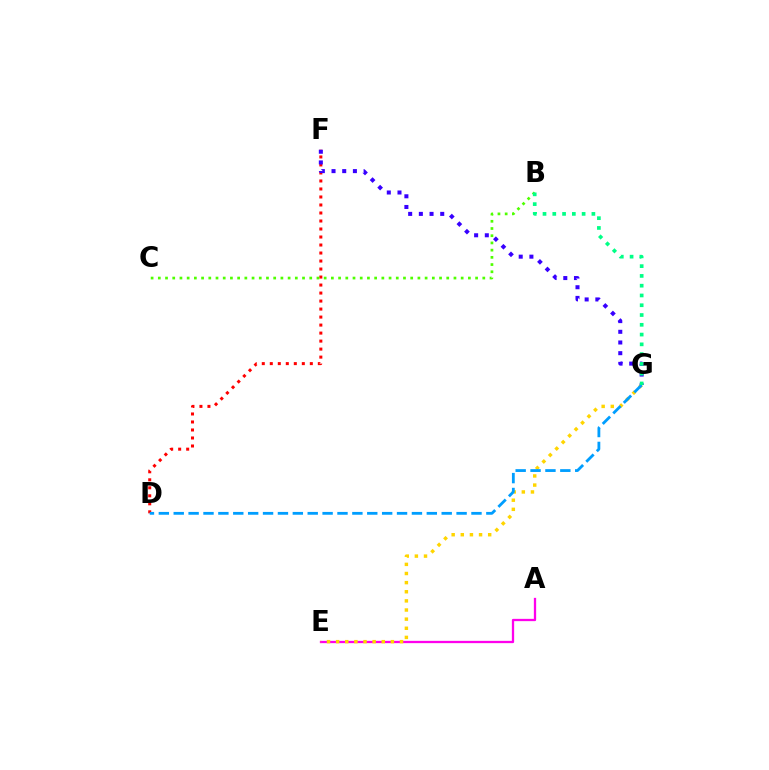{('D', 'F'): [{'color': '#ff0000', 'line_style': 'dotted', 'thickness': 2.18}], ('A', 'E'): [{'color': '#ff00ed', 'line_style': 'solid', 'thickness': 1.65}], ('E', 'G'): [{'color': '#ffd500', 'line_style': 'dotted', 'thickness': 2.48}], ('F', 'G'): [{'color': '#3700ff', 'line_style': 'dotted', 'thickness': 2.9}], ('B', 'C'): [{'color': '#4fff00', 'line_style': 'dotted', 'thickness': 1.96}], ('D', 'G'): [{'color': '#009eff', 'line_style': 'dashed', 'thickness': 2.02}], ('B', 'G'): [{'color': '#00ff86', 'line_style': 'dotted', 'thickness': 2.66}]}